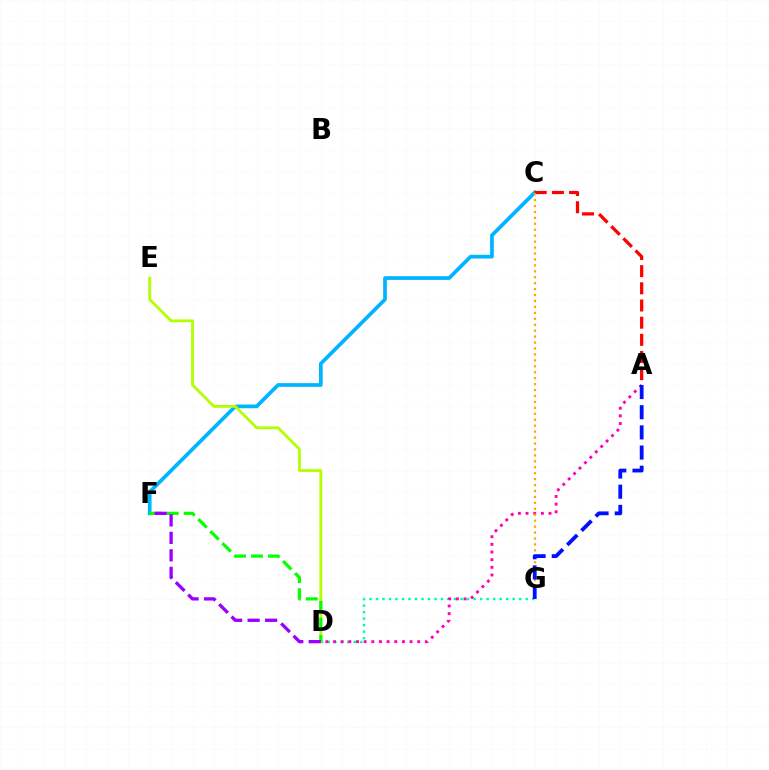{('D', 'G'): [{'color': '#00ff9d', 'line_style': 'dotted', 'thickness': 1.77}], ('C', 'F'): [{'color': '#00b5ff', 'line_style': 'solid', 'thickness': 2.67}], ('A', 'D'): [{'color': '#ff00bd', 'line_style': 'dotted', 'thickness': 2.08}], ('A', 'C'): [{'color': '#ff0000', 'line_style': 'dashed', 'thickness': 2.33}], ('C', 'G'): [{'color': '#ffa500', 'line_style': 'dotted', 'thickness': 1.61}], ('A', 'G'): [{'color': '#0010ff', 'line_style': 'dashed', 'thickness': 2.74}], ('D', 'E'): [{'color': '#b3ff00', 'line_style': 'solid', 'thickness': 2.02}], ('D', 'F'): [{'color': '#08ff00', 'line_style': 'dashed', 'thickness': 2.31}, {'color': '#9b00ff', 'line_style': 'dashed', 'thickness': 2.38}]}